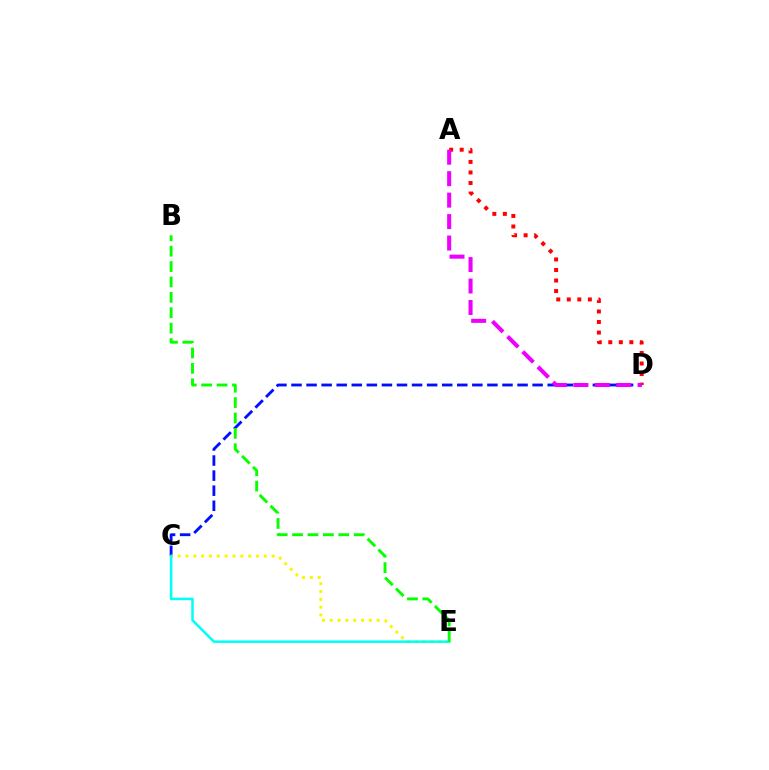{('C', 'D'): [{'color': '#0010ff', 'line_style': 'dashed', 'thickness': 2.05}], ('C', 'E'): [{'color': '#fcf500', 'line_style': 'dotted', 'thickness': 2.13}, {'color': '#00fff6', 'line_style': 'solid', 'thickness': 1.82}], ('A', 'D'): [{'color': '#ff0000', 'line_style': 'dotted', 'thickness': 2.86}, {'color': '#ee00ff', 'line_style': 'dashed', 'thickness': 2.91}], ('B', 'E'): [{'color': '#08ff00', 'line_style': 'dashed', 'thickness': 2.09}]}